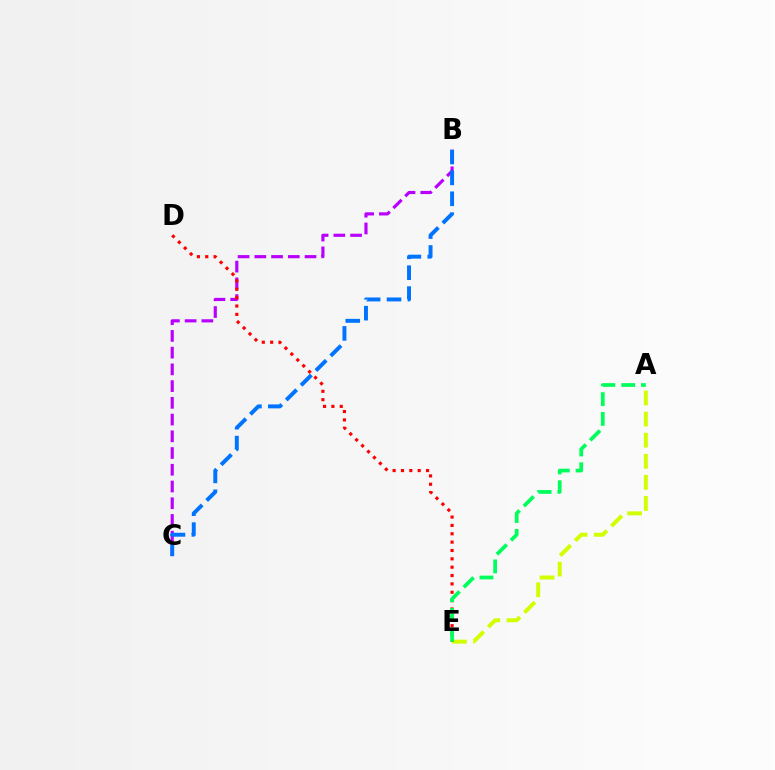{('A', 'E'): [{'color': '#d1ff00', 'line_style': 'dashed', 'thickness': 2.87}, {'color': '#00ff5c', 'line_style': 'dashed', 'thickness': 2.69}], ('B', 'C'): [{'color': '#b900ff', 'line_style': 'dashed', 'thickness': 2.27}, {'color': '#0074ff', 'line_style': 'dashed', 'thickness': 2.84}], ('D', 'E'): [{'color': '#ff0000', 'line_style': 'dotted', 'thickness': 2.27}]}